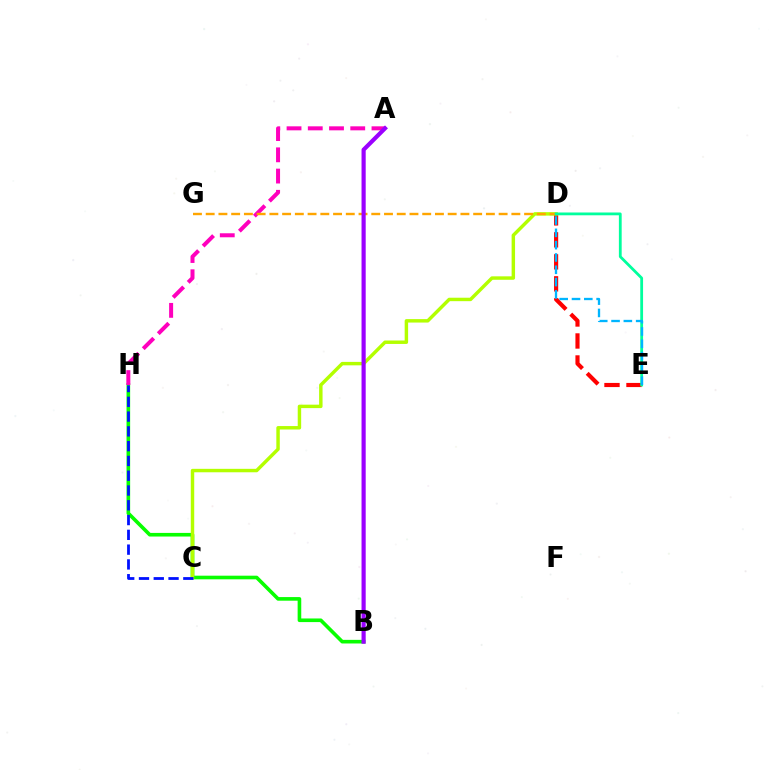{('D', 'E'): [{'color': '#ff0000', 'line_style': 'dashed', 'thickness': 2.99}, {'color': '#00ff9d', 'line_style': 'solid', 'thickness': 2.01}, {'color': '#00b5ff', 'line_style': 'dashed', 'thickness': 1.67}], ('B', 'H'): [{'color': '#08ff00', 'line_style': 'solid', 'thickness': 2.61}], ('C', 'D'): [{'color': '#b3ff00', 'line_style': 'solid', 'thickness': 2.48}], ('A', 'H'): [{'color': '#ff00bd', 'line_style': 'dashed', 'thickness': 2.88}], ('D', 'G'): [{'color': '#ffa500', 'line_style': 'dashed', 'thickness': 1.73}], ('A', 'B'): [{'color': '#9b00ff', 'line_style': 'solid', 'thickness': 2.99}], ('C', 'H'): [{'color': '#0010ff', 'line_style': 'dashed', 'thickness': 2.01}]}